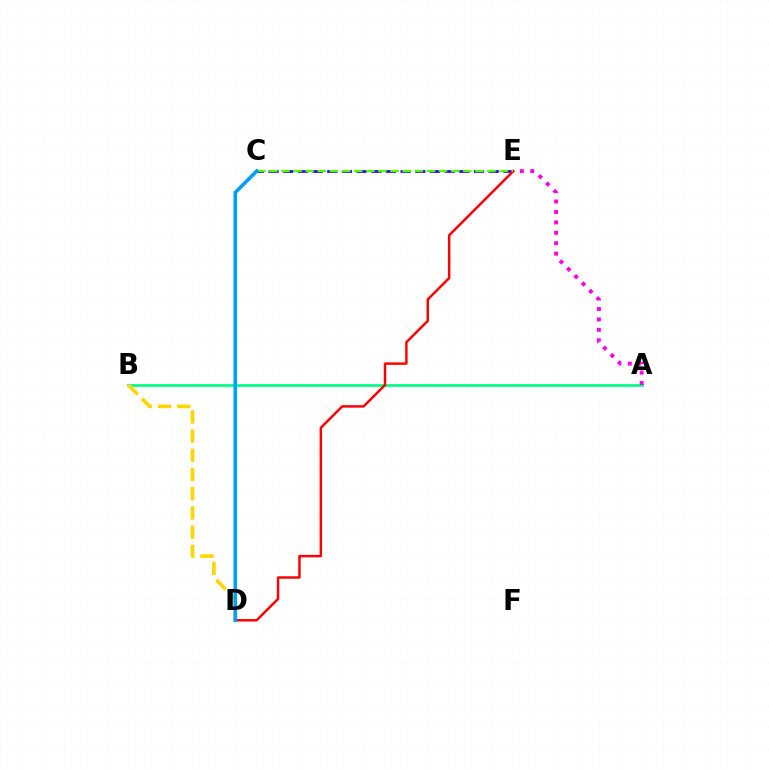{('C', 'E'): [{'color': '#3700ff', 'line_style': 'dashed', 'thickness': 1.99}, {'color': '#4fff00', 'line_style': 'dashed', 'thickness': 1.65}], ('A', 'B'): [{'color': '#00ff86', 'line_style': 'solid', 'thickness': 1.98}], ('B', 'D'): [{'color': '#ffd500', 'line_style': 'dashed', 'thickness': 2.61}], ('D', 'E'): [{'color': '#ff0000', 'line_style': 'solid', 'thickness': 1.78}], ('A', 'E'): [{'color': '#ff00ed', 'line_style': 'dotted', 'thickness': 2.83}], ('C', 'D'): [{'color': '#009eff', 'line_style': 'solid', 'thickness': 2.61}]}